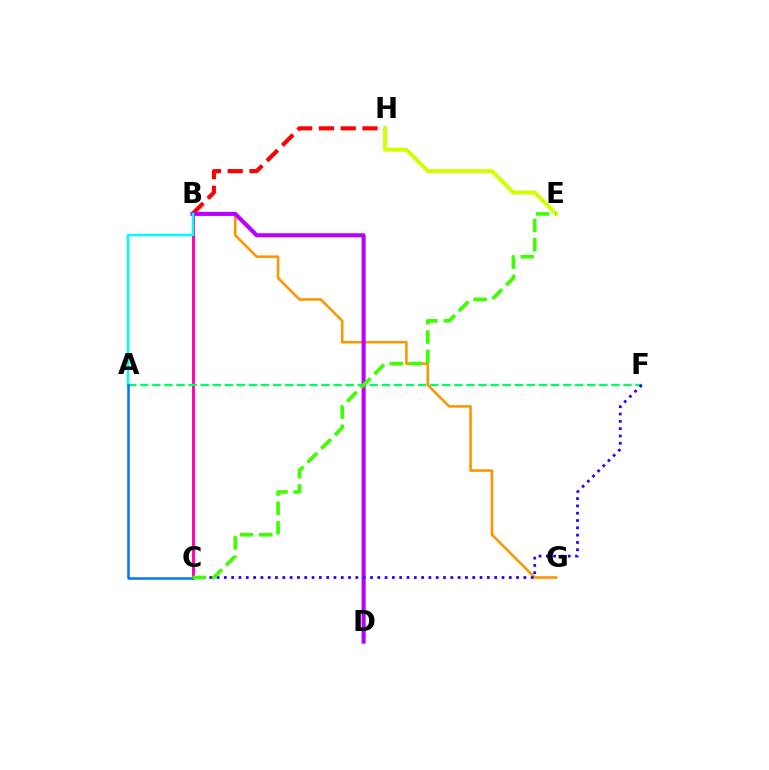{('B', 'G'): [{'color': '#ff9400', 'line_style': 'solid', 'thickness': 1.85}], ('B', 'H'): [{'color': '#ff0000', 'line_style': 'dashed', 'thickness': 2.96}], ('B', 'C'): [{'color': '#ff00ac', 'line_style': 'solid', 'thickness': 2.08}], ('A', 'F'): [{'color': '#00ff5c', 'line_style': 'dashed', 'thickness': 1.64}], ('B', 'D'): [{'color': '#b900ff', 'line_style': 'solid', 'thickness': 2.94}], ('A', 'B'): [{'color': '#00fff6', 'line_style': 'solid', 'thickness': 1.79}], ('C', 'F'): [{'color': '#2500ff', 'line_style': 'dotted', 'thickness': 1.98}], ('E', 'H'): [{'color': '#d1ff00', 'line_style': 'solid', 'thickness': 2.86}], ('A', 'C'): [{'color': '#0074ff', 'line_style': 'solid', 'thickness': 1.81}], ('C', 'E'): [{'color': '#3dff00', 'line_style': 'dashed', 'thickness': 2.63}]}